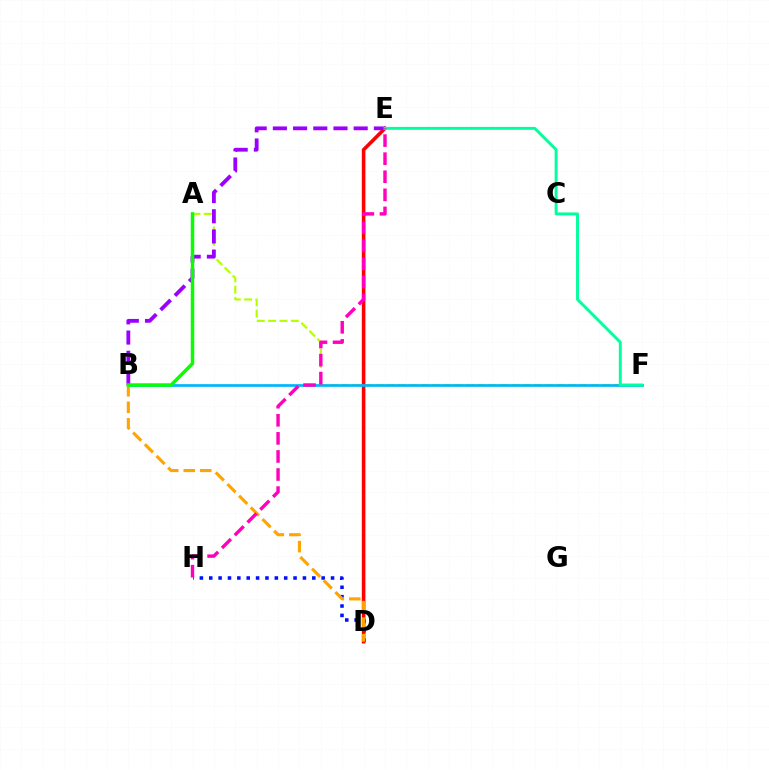{('A', 'F'): [{'color': '#b3ff00', 'line_style': 'dashed', 'thickness': 1.54}], ('D', 'H'): [{'color': '#0010ff', 'line_style': 'dotted', 'thickness': 2.55}], ('D', 'E'): [{'color': '#ff0000', 'line_style': 'solid', 'thickness': 2.58}], ('B', 'E'): [{'color': '#9b00ff', 'line_style': 'dashed', 'thickness': 2.74}], ('B', 'F'): [{'color': '#00b5ff', 'line_style': 'solid', 'thickness': 1.93}], ('B', 'D'): [{'color': '#ffa500', 'line_style': 'dashed', 'thickness': 2.24}], ('A', 'B'): [{'color': '#08ff00', 'line_style': 'solid', 'thickness': 2.49}], ('E', 'F'): [{'color': '#00ff9d', 'line_style': 'solid', 'thickness': 2.1}], ('E', 'H'): [{'color': '#ff00bd', 'line_style': 'dashed', 'thickness': 2.46}]}